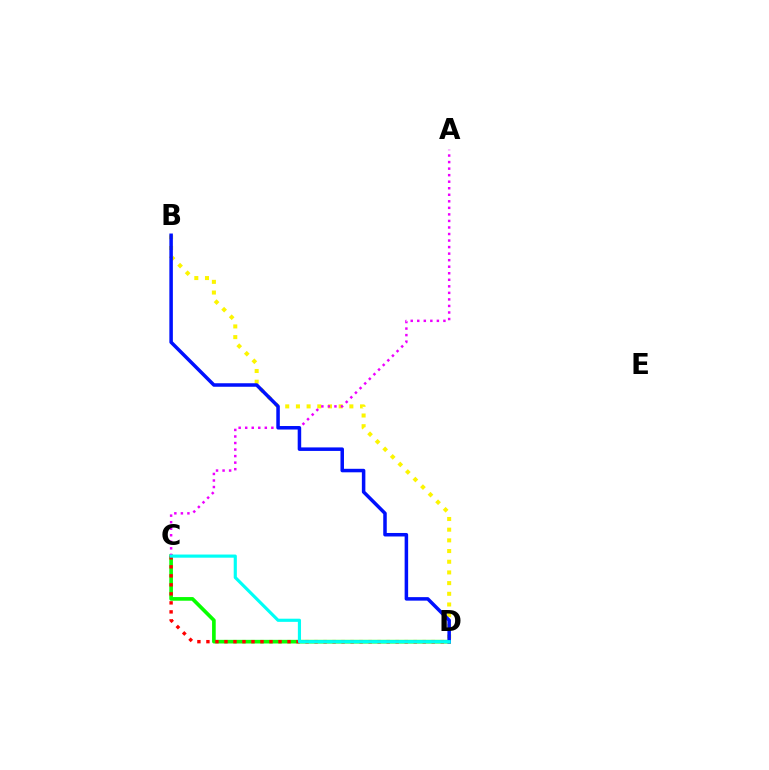{('B', 'D'): [{'color': '#fcf500', 'line_style': 'dotted', 'thickness': 2.9}, {'color': '#0010ff', 'line_style': 'solid', 'thickness': 2.53}], ('C', 'D'): [{'color': '#08ff00', 'line_style': 'solid', 'thickness': 2.63}, {'color': '#ff0000', 'line_style': 'dotted', 'thickness': 2.45}, {'color': '#00fff6', 'line_style': 'solid', 'thickness': 2.27}], ('A', 'C'): [{'color': '#ee00ff', 'line_style': 'dotted', 'thickness': 1.78}]}